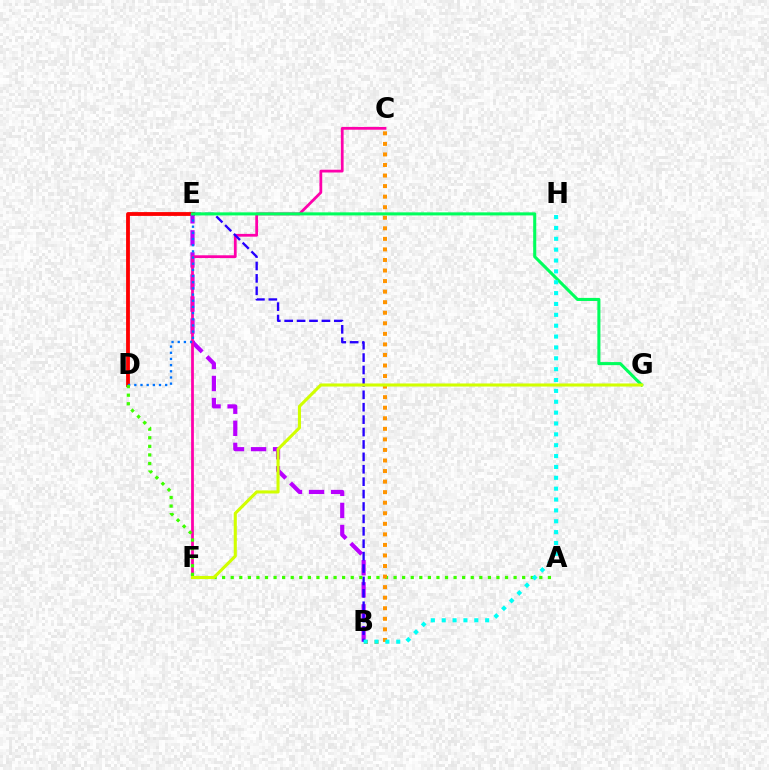{('D', 'E'): [{'color': '#ff0000', 'line_style': 'solid', 'thickness': 2.75}, {'color': '#0074ff', 'line_style': 'dotted', 'thickness': 1.68}], ('B', 'E'): [{'color': '#b900ff', 'line_style': 'dashed', 'thickness': 3.0}, {'color': '#2500ff', 'line_style': 'dashed', 'thickness': 1.69}], ('C', 'F'): [{'color': '#ff00ac', 'line_style': 'solid', 'thickness': 2.0}], ('A', 'D'): [{'color': '#3dff00', 'line_style': 'dotted', 'thickness': 2.33}], ('E', 'G'): [{'color': '#00ff5c', 'line_style': 'solid', 'thickness': 2.21}], ('B', 'C'): [{'color': '#ff9400', 'line_style': 'dotted', 'thickness': 2.87}], ('F', 'G'): [{'color': '#d1ff00', 'line_style': 'solid', 'thickness': 2.21}], ('B', 'H'): [{'color': '#00fff6', 'line_style': 'dotted', 'thickness': 2.95}]}